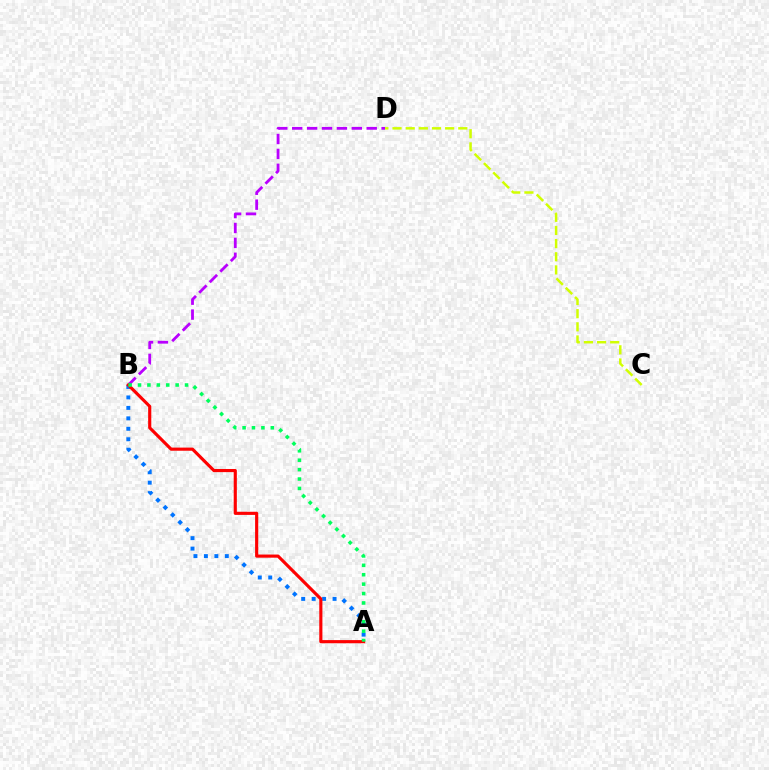{('B', 'D'): [{'color': '#b900ff', 'line_style': 'dashed', 'thickness': 2.02}], ('A', 'B'): [{'color': '#0074ff', 'line_style': 'dotted', 'thickness': 2.84}, {'color': '#ff0000', 'line_style': 'solid', 'thickness': 2.26}, {'color': '#00ff5c', 'line_style': 'dotted', 'thickness': 2.56}], ('C', 'D'): [{'color': '#d1ff00', 'line_style': 'dashed', 'thickness': 1.79}]}